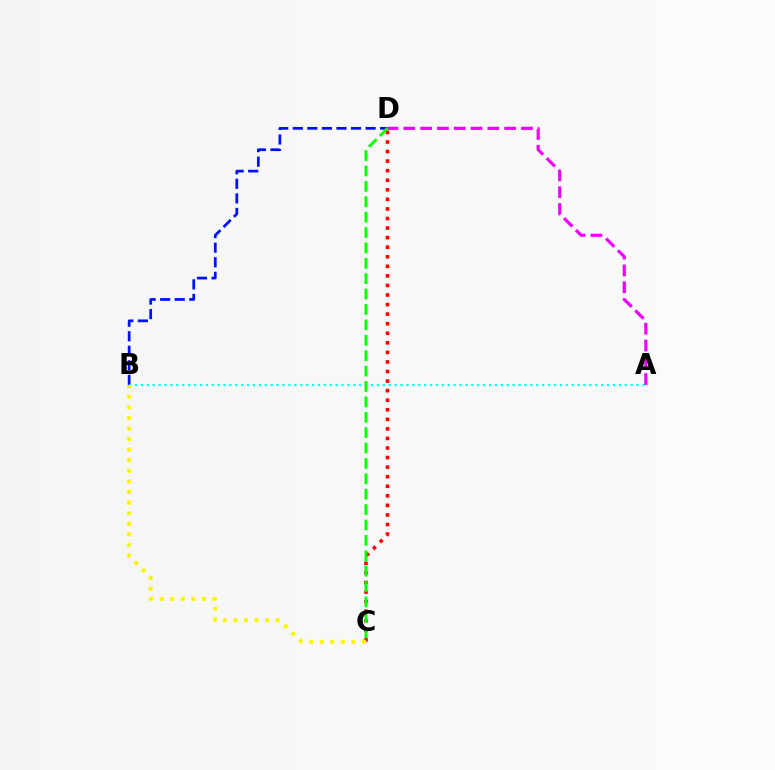{('B', 'D'): [{'color': '#0010ff', 'line_style': 'dashed', 'thickness': 1.98}], ('C', 'D'): [{'color': '#ff0000', 'line_style': 'dotted', 'thickness': 2.6}, {'color': '#08ff00', 'line_style': 'dashed', 'thickness': 2.09}], ('A', 'D'): [{'color': '#ee00ff', 'line_style': 'dashed', 'thickness': 2.28}], ('A', 'B'): [{'color': '#00fff6', 'line_style': 'dotted', 'thickness': 1.6}], ('B', 'C'): [{'color': '#fcf500', 'line_style': 'dotted', 'thickness': 2.87}]}